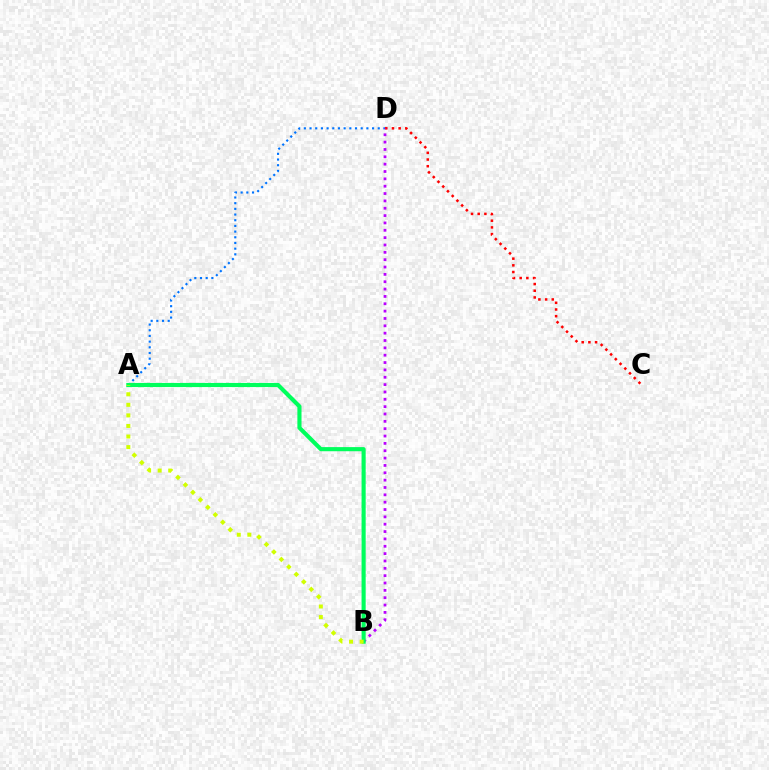{('C', 'D'): [{'color': '#ff0000', 'line_style': 'dotted', 'thickness': 1.82}], ('A', 'D'): [{'color': '#0074ff', 'line_style': 'dotted', 'thickness': 1.54}], ('B', 'D'): [{'color': '#b900ff', 'line_style': 'dotted', 'thickness': 2.0}], ('A', 'B'): [{'color': '#00ff5c', 'line_style': 'solid', 'thickness': 2.97}, {'color': '#d1ff00', 'line_style': 'dotted', 'thickness': 2.87}]}